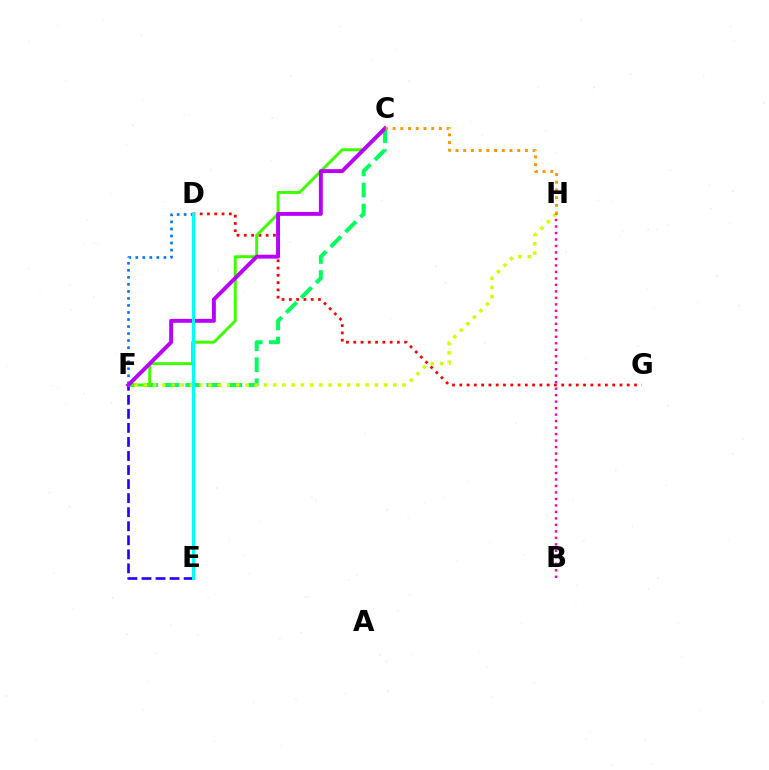{('E', 'F'): [{'color': '#2500ff', 'line_style': 'dashed', 'thickness': 1.91}], ('C', 'F'): [{'color': '#00ff5c', 'line_style': 'dashed', 'thickness': 2.86}, {'color': '#3dff00', 'line_style': 'solid', 'thickness': 2.11}, {'color': '#b900ff', 'line_style': 'solid', 'thickness': 2.81}], ('D', 'G'): [{'color': '#ff0000', 'line_style': 'dotted', 'thickness': 1.98}], ('D', 'F'): [{'color': '#0074ff', 'line_style': 'dotted', 'thickness': 1.91}], ('F', 'H'): [{'color': '#d1ff00', 'line_style': 'dotted', 'thickness': 2.51}], ('B', 'H'): [{'color': '#ff00ac', 'line_style': 'dotted', 'thickness': 1.76}], ('D', 'E'): [{'color': '#00fff6', 'line_style': 'solid', 'thickness': 2.23}], ('C', 'H'): [{'color': '#ff9400', 'line_style': 'dotted', 'thickness': 2.1}]}